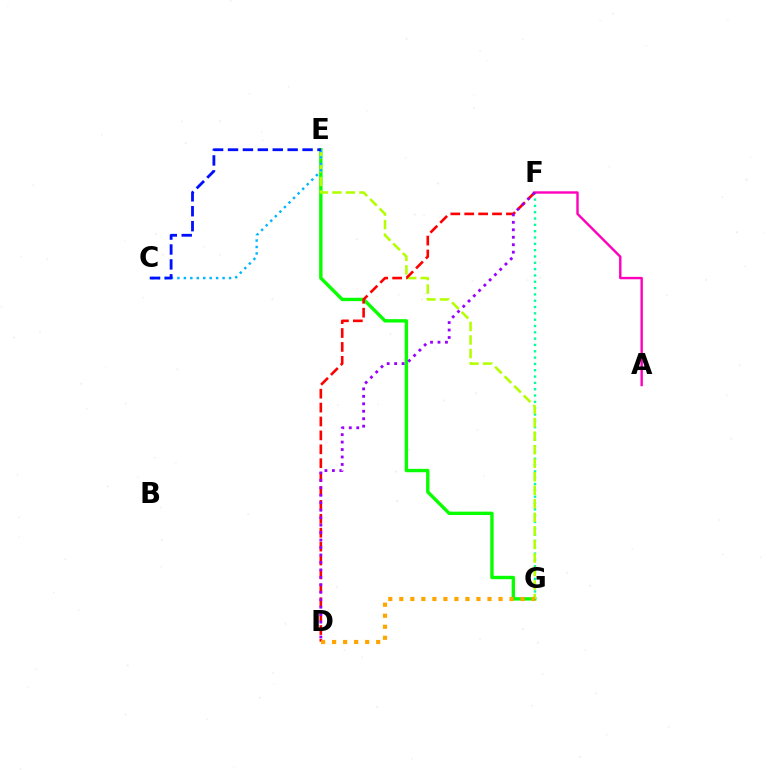{('E', 'G'): [{'color': '#08ff00', 'line_style': 'solid', 'thickness': 2.44}, {'color': '#b3ff00', 'line_style': 'dashed', 'thickness': 1.84}], ('F', 'G'): [{'color': '#00ff9d', 'line_style': 'dotted', 'thickness': 1.72}], ('C', 'E'): [{'color': '#00b5ff', 'line_style': 'dotted', 'thickness': 1.75}, {'color': '#0010ff', 'line_style': 'dashed', 'thickness': 2.03}], ('A', 'F'): [{'color': '#ff00bd', 'line_style': 'solid', 'thickness': 1.73}], ('D', 'F'): [{'color': '#ff0000', 'line_style': 'dashed', 'thickness': 1.89}, {'color': '#9b00ff', 'line_style': 'dotted', 'thickness': 2.03}], ('D', 'G'): [{'color': '#ffa500', 'line_style': 'dotted', 'thickness': 2.99}]}